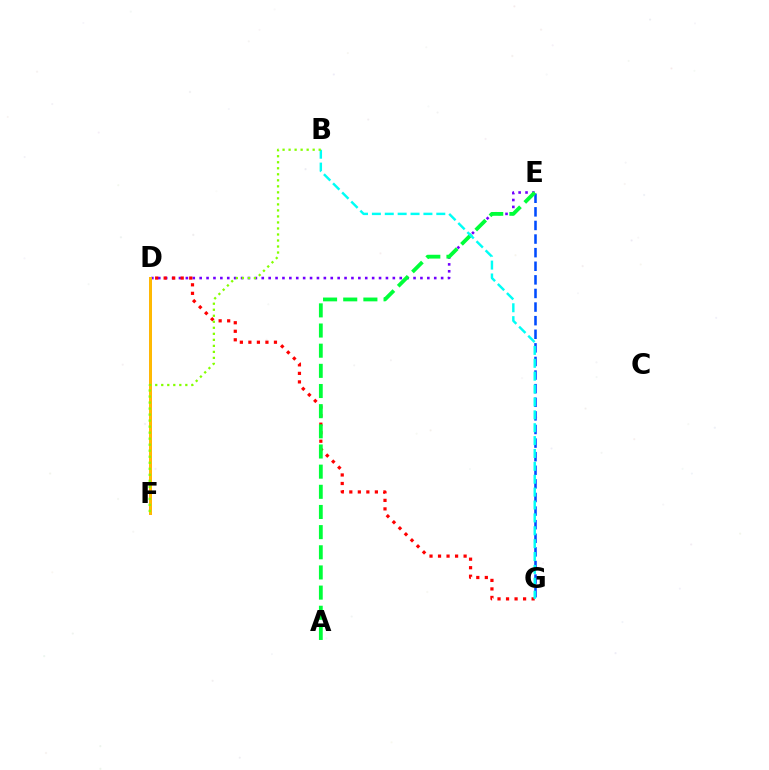{('E', 'G'): [{'color': '#004bff', 'line_style': 'dashed', 'thickness': 1.85}], ('D', 'F'): [{'color': '#ff00cf', 'line_style': 'solid', 'thickness': 2.13}, {'color': '#ffbd00', 'line_style': 'solid', 'thickness': 2.11}], ('D', 'E'): [{'color': '#7200ff', 'line_style': 'dotted', 'thickness': 1.87}], ('D', 'G'): [{'color': '#ff0000', 'line_style': 'dotted', 'thickness': 2.32}], ('A', 'E'): [{'color': '#00ff39', 'line_style': 'dashed', 'thickness': 2.74}], ('B', 'G'): [{'color': '#00fff6', 'line_style': 'dashed', 'thickness': 1.75}], ('B', 'F'): [{'color': '#84ff00', 'line_style': 'dotted', 'thickness': 1.64}]}